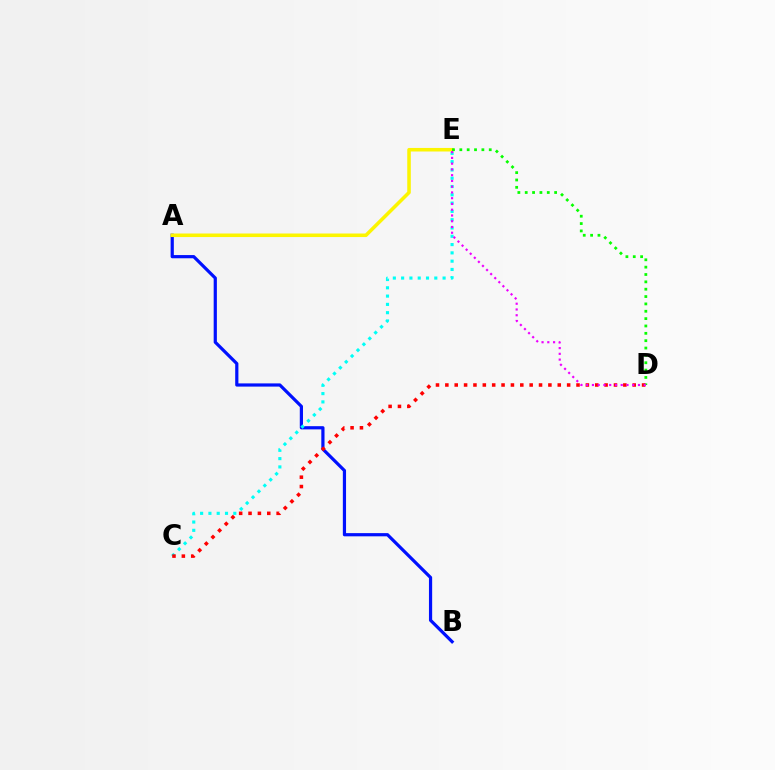{('A', 'B'): [{'color': '#0010ff', 'line_style': 'solid', 'thickness': 2.31}], ('C', 'E'): [{'color': '#00fff6', 'line_style': 'dotted', 'thickness': 2.25}], ('A', 'E'): [{'color': '#fcf500', 'line_style': 'solid', 'thickness': 2.56}], ('D', 'E'): [{'color': '#08ff00', 'line_style': 'dotted', 'thickness': 2.0}, {'color': '#ee00ff', 'line_style': 'dotted', 'thickness': 1.56}], ('C', 'D'): [{'color': '#ff0000', 'line_style': 'dotted', 'thickness': 2.55}]}